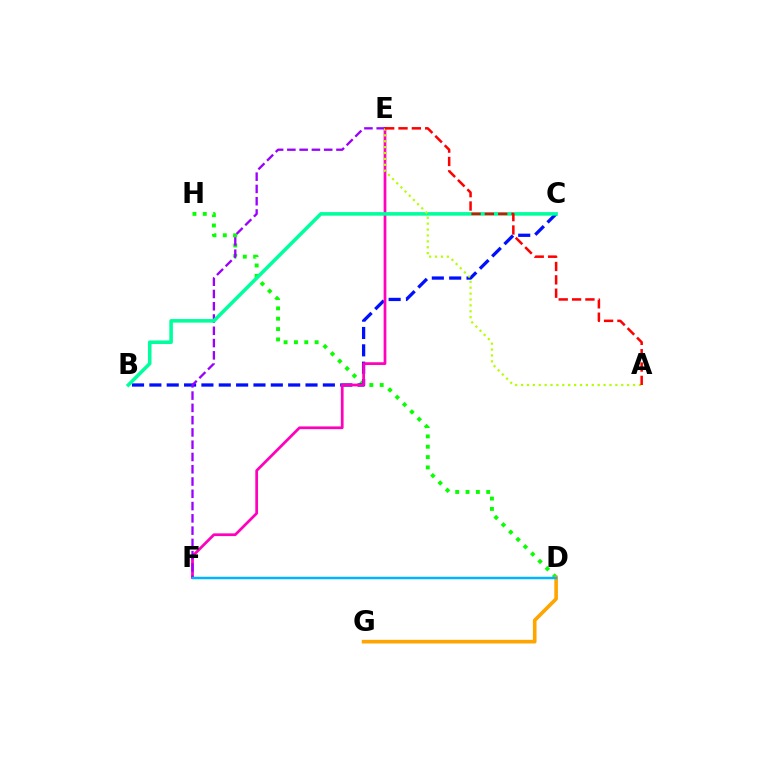{('D', 'H'): [{'color': '#08ff00', 'line_style': 'dotted', 'thickness': 2.81}], ('B', 'C'): [{'color': '#0010ff', 'line_style': 'dashed', 'thickness': 2.36}, {'color': '#00ff9d', 'line_style': 'solid', 'thickness': 2.57}], ('E', 'F'): [{'color': '#ff00bd', 'line_style': 'solid', 'thickness': 1.97}, {'color': '#9b00ff', 'line_style': 'dashed', 'thickness': 1.67}], ('D', 'G'): [{'color': '#ffa500', 'line_style': 'solid', 'thickness': 2.62}], ('D', 'F'): [{'color': '#00b5ff', 'line_style': 'solid', 'thickness': 1.78}], ('A', 'E'): [{'color': '#b3ff00', 'line_style': 'dotted', 'thickness': 1.6}, {'color': '#ff0000', 'line_style': 'dashed', 'thickness': 1.81}]}